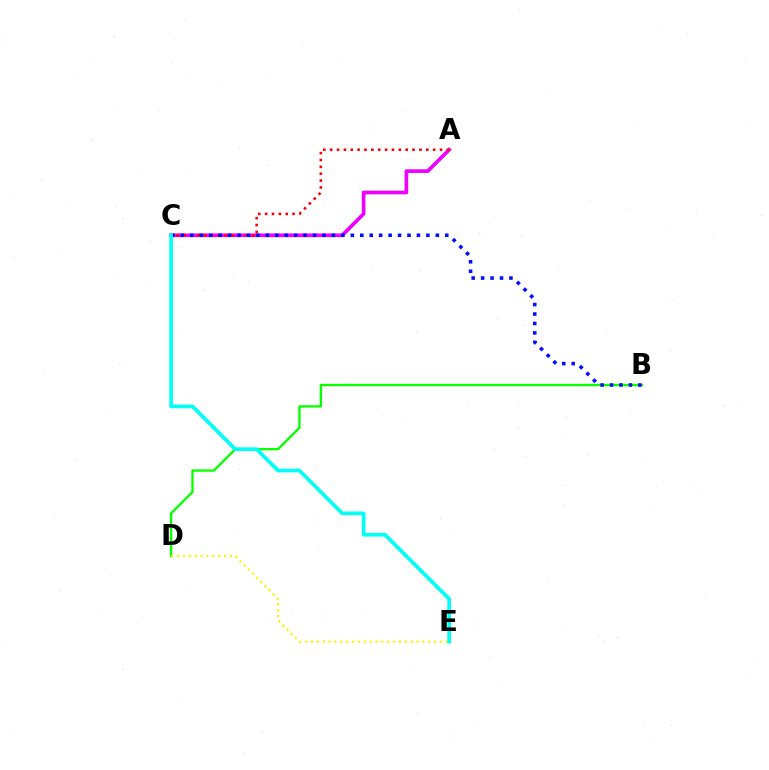{('A', 'C'): [{'color': '#ee00ff', 'line_style': 'solid', 'thickness': 2.64}, {'color': '#ff0000', 'line_style': 'dotted', 'thickness': 1.86}], ('B', 'D'): [{'color': '#08ff00', 'line_style': 'solid', 'thickness': 1.68}], ('B', 'C'): [{'color': '#0010ff', 'line_style': 'dotted', 'thickness': 2.57}], ('D', 'E'): [{'color': '#fcf500', 'line_style': 'dotted', 'thickness': 1.59}], ('C', 'E'): [{'color': '#00fff6', 'line_style': 'solid', 'thickness': 2.66}]}